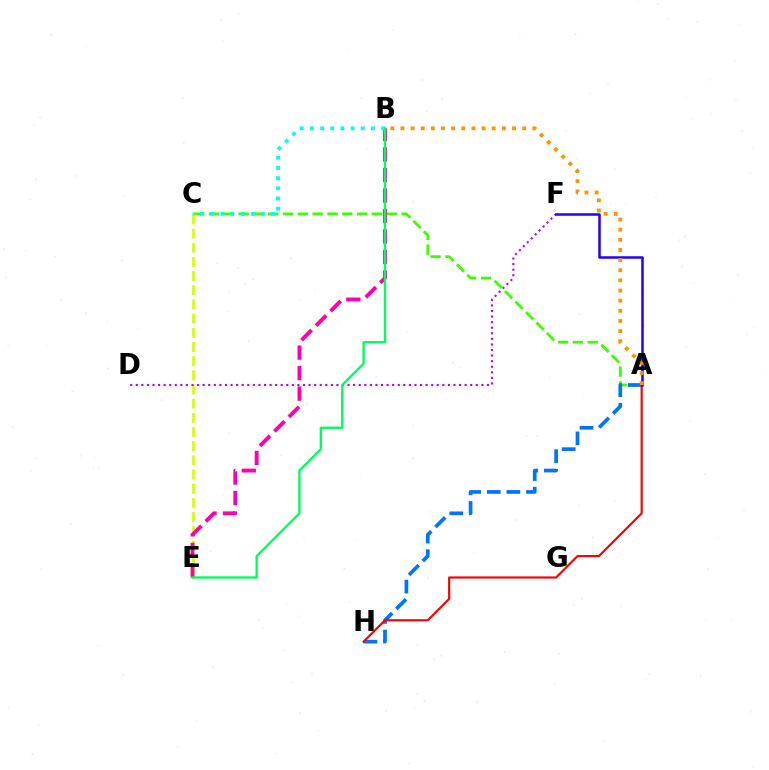{('A', 'C'): [{'color': '#3dff00', 'line_style': 'dashed', 'thickness': 2.01}], ('C', 'E'): [{'color': '#d1ff00', 'line_style': 'dashed', 'thickness': 1.93}], ('D', 'F'): [{'color': '#b900ff', 'line_style': 'dotted', 'thickness': 1.51}], ('A', 'H'): [{'color': '#0074ff', 'line_style': 'dashed', 'thickness': 2.67}, {'color': '#ff0000', 'line_style': 'solid', 'thickness': 1.57}], ('B', 'E'): [{'color': '#ff00ac', 'line_style': 'dashed', 'thickness': 2.79}, {'color': '#00ff5c', 'line_style': 'solid', 'thickness': 1.7}], ('B', 'C'): [{'color': '#00fff6', 'line_style': 'dotted', 'thickness': 2.76}], ('A', 'F'): [{'color': '#2500ff', 'line_style': 'solid', 'thickness': 1.81}], ('A', 'B'): [{'color': '#ff9400', 'line_style': 'dotted', 'thickness': 2.76}]}